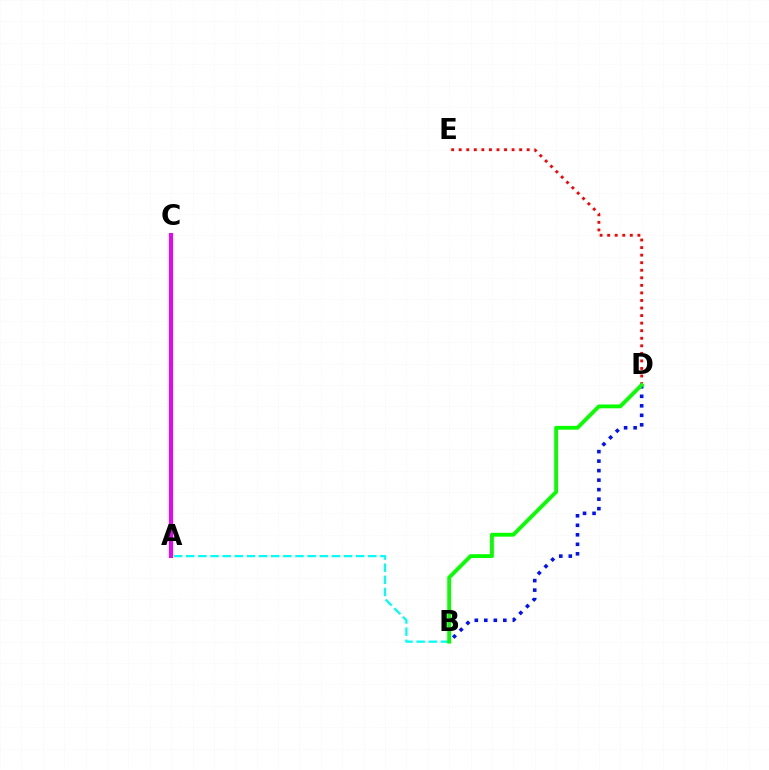{('A', 'C'): [{'color': '#fcf500', 'line_style': 'dotted', 'thickness': 2.37}, {'color': '#ee00ff', 'line_style': 'solid', 'thickness': 2.91}], ('D', 'E'): [{'color': '#ff0000', 'line_style': 'dotted', 'thickness': 2.05}], ('A', 'B'): [{'color': '#00fff6', 'line_style': 'dashed', 'thickness': 1.65}], ('B', 'D'): [{'color': '#0010ff', 'line_style': 'dotted', 'thickness': 2.58}, {'color': '#08ff00', 'line_style': 'solid', 'thickness': 2.75}]}